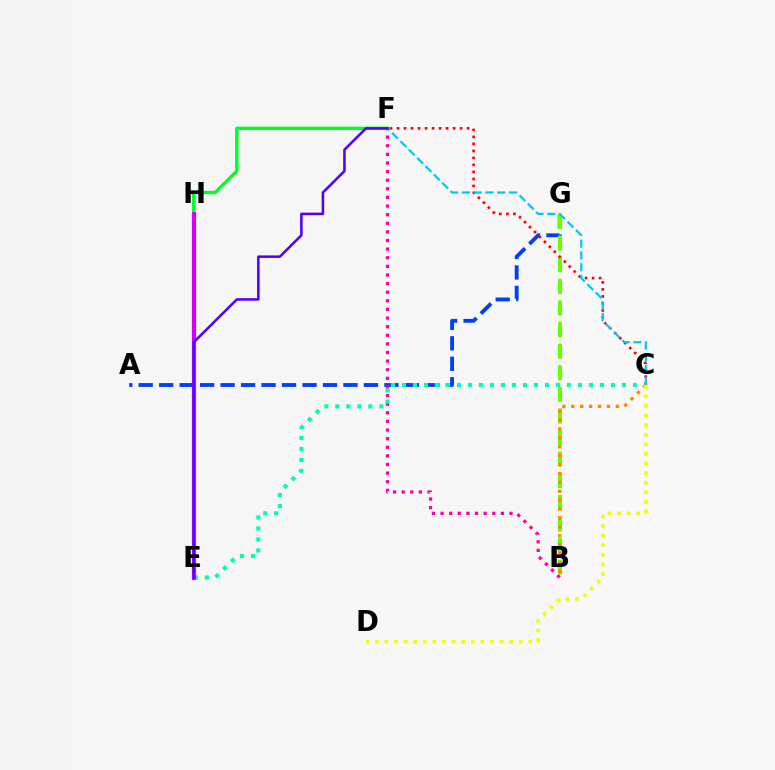{('F', 'H'): [{'color': '#00ff27', 'line_style': 'solid', 'thickness': 2.44}], ('A', 'G'): [{'color': '#003fff', 'line_style': 'dashed', 'thickness': 2.78}], ('B', 'F'): [{'color': '#ff00a0', 'line_style': 'dotted', 'thickness': 2.34}], ('B', 'G'): [{'color': '#66ff00', 'line_style': 'dashed', 'thickness': 2.93}], ('C', 'E'): [{'color': '#00ffaf', 'line_style': 'dotted', 'thickness': 2.99}], ('C', 'F'): [{'color': '#ff0000', 'line_style': 'dotted', 'thickness': 1.91}, {'color': '#00c7ff', 'line_style': 'dashed', 'thickness': 1.6}], ('E', 'H'): [{'color': '#d600ff', 'line_style': 'solid', 'thickness': 2.99}], ('E', 'F'): [{'color': '#4f00ff', 'line_style': 'solid', 'thickness': 1.83}], ('B', 'C'): [{'color': '#ff8800', 'line_style': 'dotted', 'thickness': 2.42}], ('C', 'D'): [{'color': '#eeff00', 'line_style': 'dotted', 'thickness': 2.61}]}